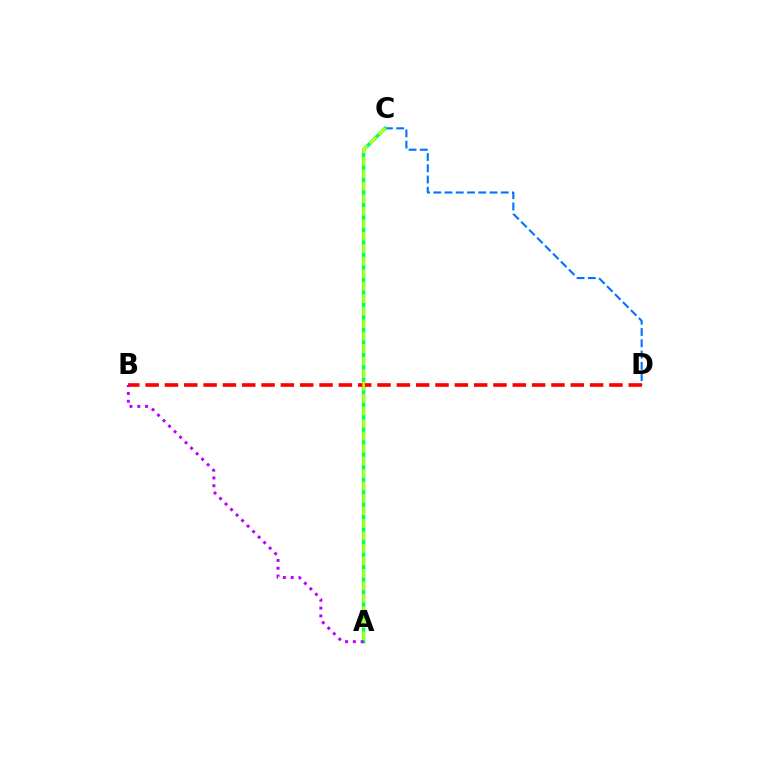{('C', 'D'): [{'color': '#0074ff', 'line_style': 'dashed', 'thickness': 1.53}], ('A', 'C'): [{'color': '#00ff5c', 'line_style': 'solid', 'thickness': 2.47}, {'color': '#d1ff00', 'line_style': 'dashed', 'thickness': 1.7}], ('B', 'D'): [{'color': '#ff0000', 'line_style': 'dashed', 'thickness': 2.63}], ('A', 'B'): [{'color': '#b900ff', 'line_style': 'dotted', 'thickness': 2.12}]}